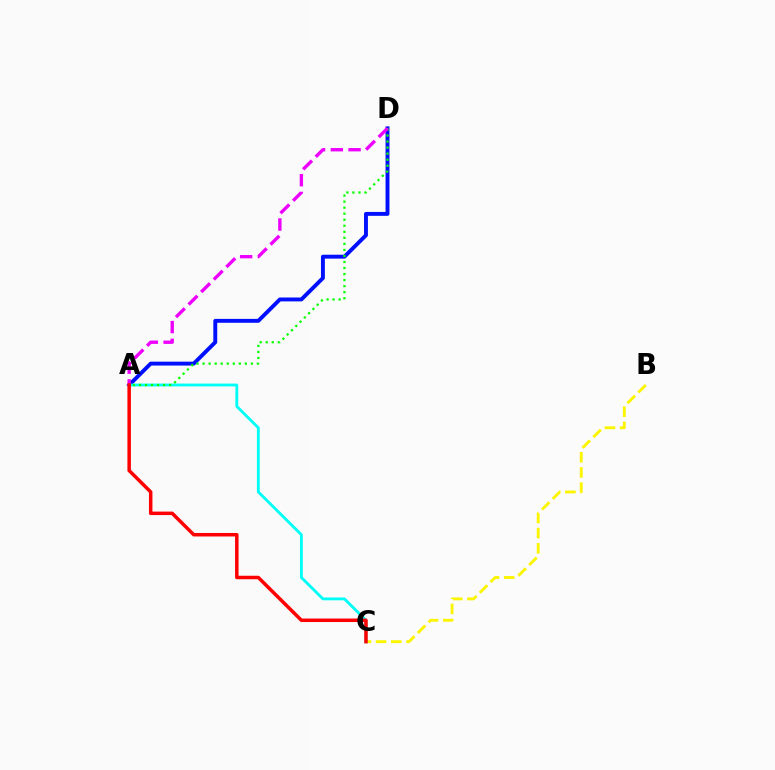{('A', 'D'): [{'color': '#0010ff', 'line_style': 'solid', 'thickness': 2.81}, {'color': '#08ff00', 'line_style': 'dotted', 'thickness': 1.64}, {'color': '#ee00ff', 'line_style': 'dashed', 'thickness': 2.41}], ('B', 'C'): [{'color': '#fcf500', 'line_style': 'dashed', 'thickness': 2.06}], ('A', 'C'): [{'color': '#00fff6', 'line_style': 'solid', 'thickness': 2.04}, {'color': '#ff0000', 'line_style': 'solid', 'thickness': 2.52}]}